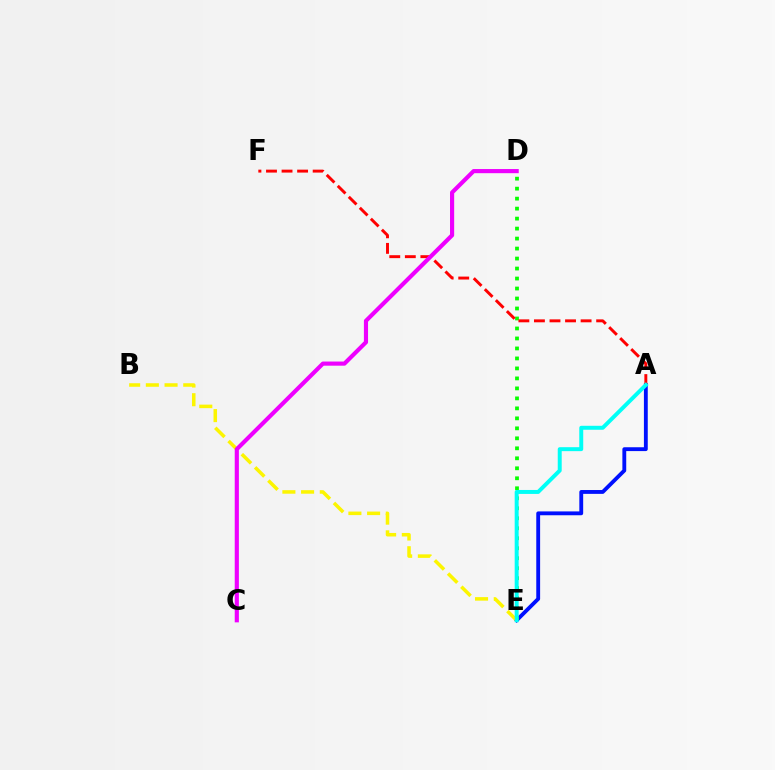{('A', 'E'): [{'color': '#0010ff', 'line_style': 'solid', 'thickness': 2.77}, {'color': '#00fff6', 'line_style': 'solid', 'thickness': 2.85}], ('B', 'E'): [{'color': '#fcf500', 'line_style': 'dashed', 'thickness': 2.54}], ('D', 'E'): [{'color': '#08ff00', 'line_style': 'dotted', 'thickness': 2.71}], ('A', 'F'): [{'color': '#ff0000', 'line_style': 'dashed', 'thickness': 2.11}], ('C', 'D'): [{'color': '#ee00ff', 'line_style': 'solid', 'thickness': 2.99}]}